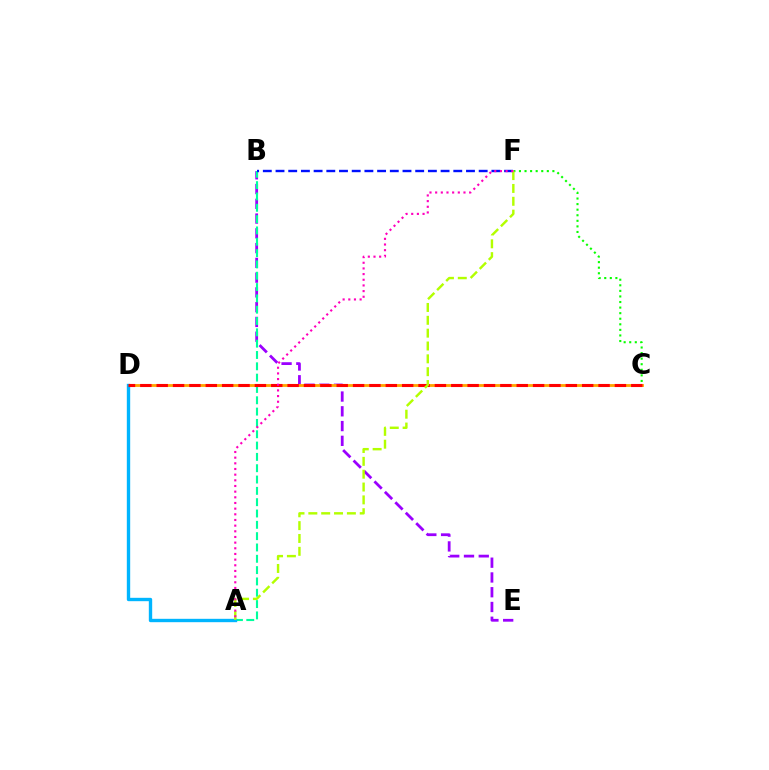{('B', 'E'): [{'color': '#9b00ff', 'line_style': 'dashed', 'thickness': 2.01}], ('C', 'F'): [{'color': '#08ff00', 'line_style': 'dotted', 'thickness': 1.51}], ('A', 'B'): [{'color': '#00ff9d', 'line_style': 'dashed', 'thickness': 1.54}], ('C', 'D'): [{'color': '#ffa500', 'line_style': 'solid', 'thickness': 2.04}, {'color': '#ff0000', 'line_style': 'dashed', 'thickness': 2.22}], ('B', 'F'): [{'color': '#0010ff', 'line_style': 'dashed', 'thickness': 1.72}], ('A', 'D'): [{'color': '#00b5ff', 'line_style': 'solid', 'thickness': 2.42}], ('A', 'F'): [{'color': '#b3ff00', 'line_style': 'dashed', 'thickness': 1.75}, {'color': '#ff00bd', 'line_style': 'dotted', 'thickness': 1.54}]}